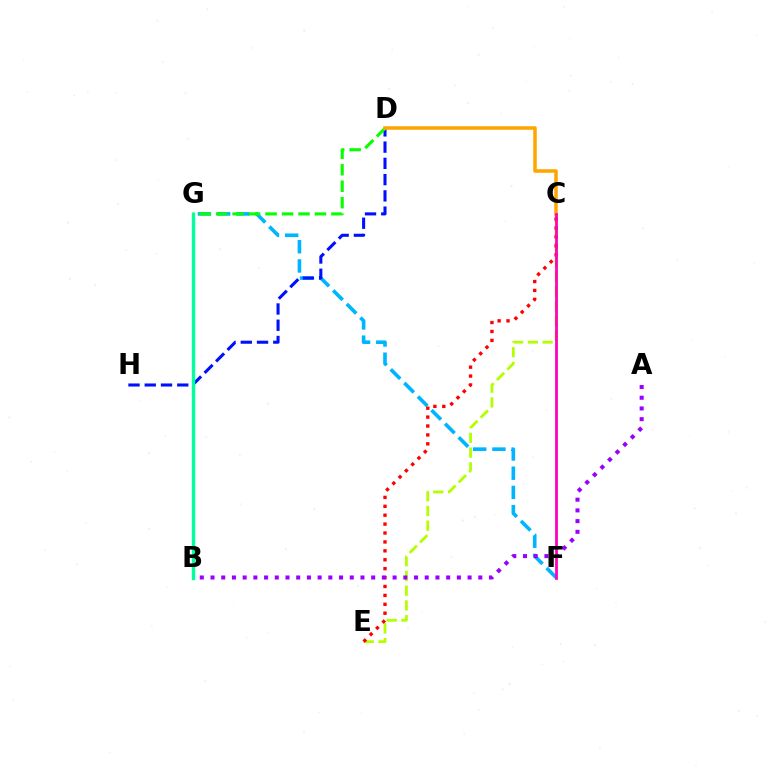{('F', 'G'): [{'color': '#00b5ff', 'line_style': 'dashed', 'thickness': 2.61}], ('C', 'E'): [{'color': '#b3ff00', 'line_style': 'dashed', 'thickness': 2.01}, {'color': '#ff0000', 'line_style': 'dotted', 'thickness': 2.42}], ('D', 'H'): [{'color': '#0010ff', 'line_style': 'dashed', 'thickness': 2.21}], ('D', 'G'): [{'color': '#08ff00', 'line_style': 'dashed', 'thickness': 2.24}], ('A', 'B'): [{'color': '#9b00ff', 'line_style': 'dotted', 'thickness': 2.91}], ('B', 'G'): [{'color': '#00ff9d', 'line_style': 'solid', 'thickness': 2.42}], ('C', 'D'): [{'color': '#ffa500', 'line_style': 'solid', 'thickness': 2.54}], ('C', 'F'): [{'color': '#ff00bd', 'line_style': 'solid', 'thickness': 1.99}]}